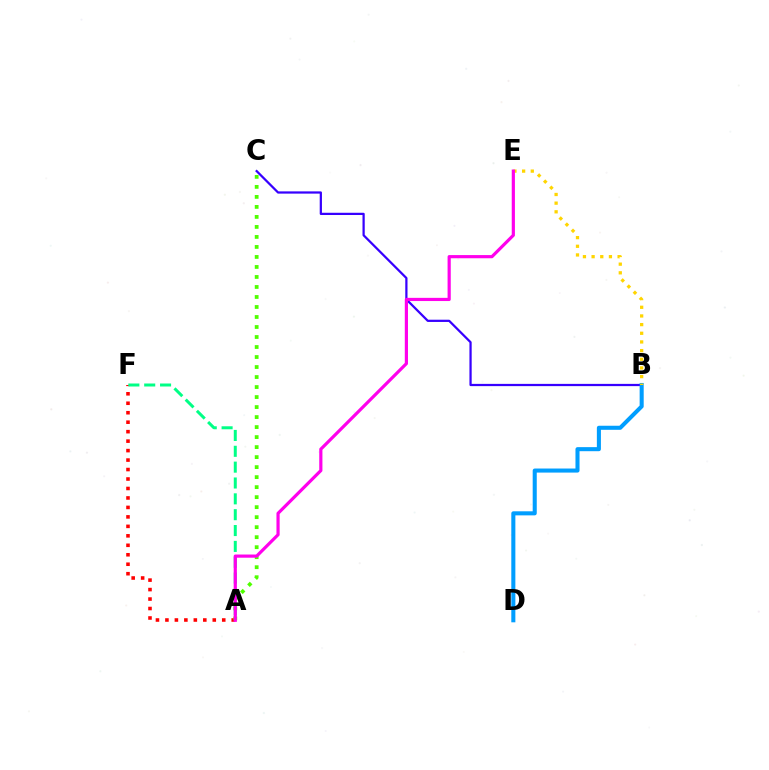{('B', 'C'): [{'color': '#3700ff', 'line_style': 'solid', 'thickness': 1.61}], ('A', 'F'): [{'color': '#ff0000', 'line_style': 'dotted', 'thickness': 2.57}, {'color': '#00ff86', 'line_style': 'dashed', 'thickness': 2.15}], ('B', 'D'): [{'color': '#009eff', 'line_style': 'solid', 'thickness': 2.92}], ('A', 'C'): [{'color': '#4fff00', 'line_style': 'dotted', 'thickness': 2.72}], ('B', 'E'): [{'color': '#ffd500', 'line_style': 'dotted', 'thickness': 2.35}], ('A', 'E'): [{'color': '#ff00ed', 'line_style': 'solid', 'thickness': 2.29}]}